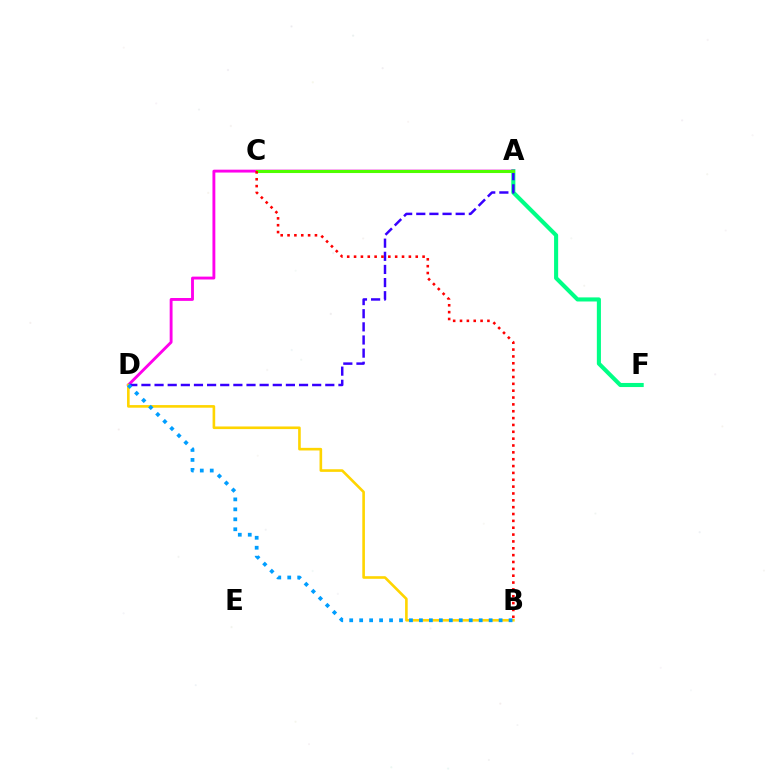{('A', 'F'): [{'color': '#00ff86', 'line_style': 'solid', 'thickness': 2.94}], ('A', 'D'): [{'color': '#ff00ed', 'line_style': 'solid', 'thickness': 2.07}, {'color': '#3700ff', 'line_style': 'dashed', 'thickness': 1.78}], ('B', 'D'): [{'color': '#ffd500', 'line_style': 'solid', 'thickness': 1.89}, {'color': '#009eff', 'line_style': 'dotted', 'thickness': 2.71}], ('A', 'C'): [{'color': '#4fff00', 'line_style': 'solid', 'thickness': 2.21}], ('B', 'C'): [{'color': '#ff0000', 'line_style': 'dotted', 'thickness': 1.86}]}